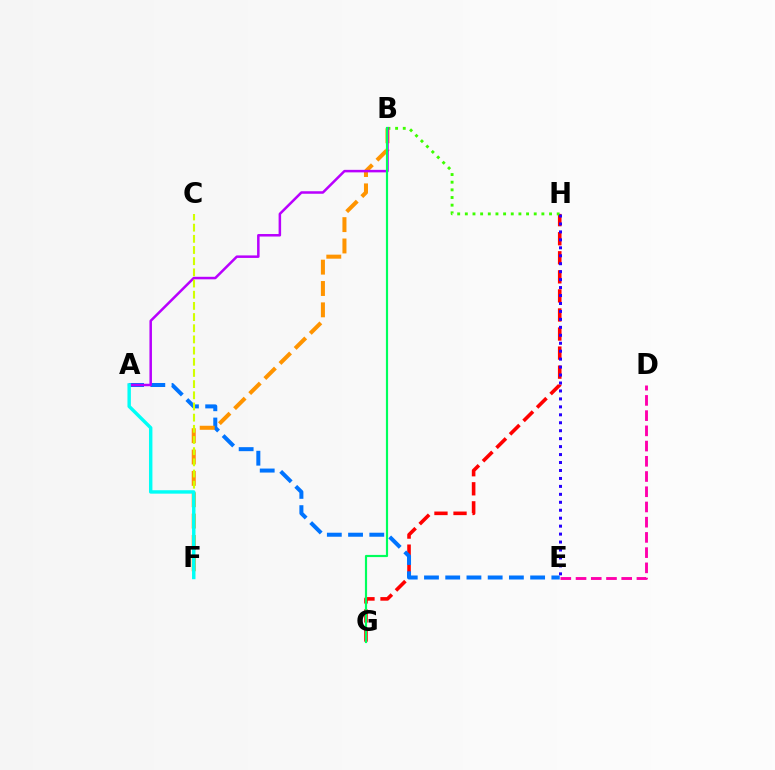{('G', 'H'): [{'color': '#ff0000', 'line_style': 'dashed', 'thickness': 2.59}], ('A', 'E'): [{'color': '#0074ff', 'line_style': 'dashed', 'thickness': 2.88}], ('B', 'F'): [{'color': '#ff9400', 'line_style': 'dashed', 'thickness': 2.9}], ('B', 'H'): [{'color': '#3dff00', 'line_style': 'dotted', 'thickness': 2.08}], ('A', 'B'): [{'color': '#b900ff', 'line_style': 'solid', 'thickness': 1.81}], ('B', 'G'): [{'color': '#00ff5c', 'line_style': 'solid', 'thickness': 1.56}], ('C', 'F'): [{'color': '#d1ff00', 'line_style': 'dashed', 'thickness': 1.52}], ('E', 'H'): [{'color': '#2500ff', 'line_style': 'dotted', 'thickness': 2.16}], ('A', 'F'): [{'color': '#00fff6', 'line_style': 'solid', 'thickness': 2.46}], ('D', 'E'): [{'color': '#ff00ac', 'line_style': 'dashed', 'thickness': 2.07}]}